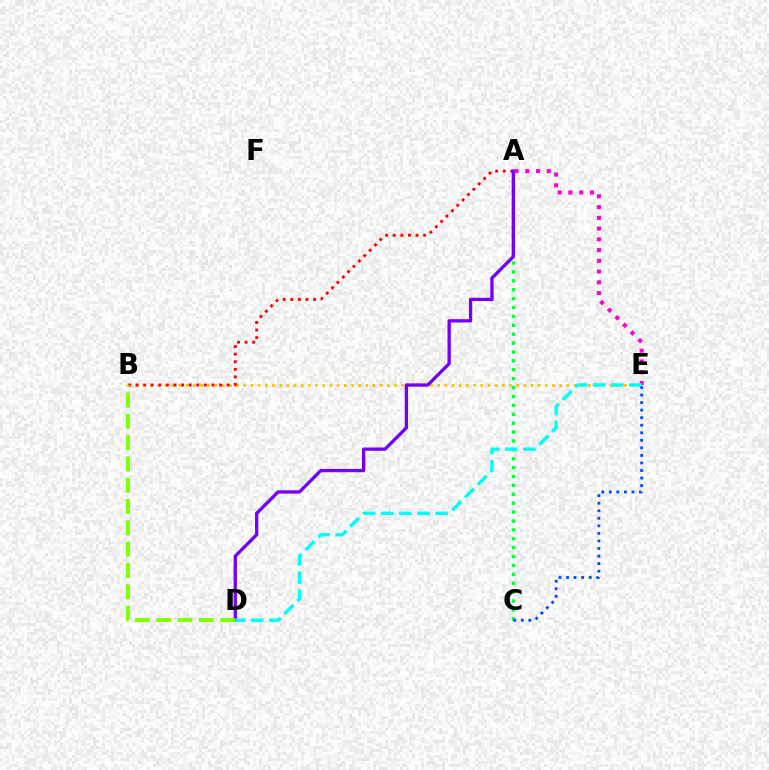{('A', 'C'): [{'color': '#00ff39', 'line_style': 'dotted', 'thickness': 2.42}], ('B', 'E'): [{'color': '#ffbd00', 'line_style': 'dotted', 'thickness': 1.95}], ('A', 'B'): [{'color': '#ff0000', 'line_style': 'dotted', 'thickness': 2.06}], ('C', 'E'): [{'color': '#004bff', 'line_style': 'dotted', 'thickness': 2.05}], ('A', 'D'): [{'color': '#7200ff', 'line_style': 'solid', 'thickness': 2.38}], ('B', 'D'): [{'color': '#84ff00', 'line_style': 'dashed', 'thickness': 2.89}], ('A', 'E'): [{'color': '#ff00cf', 'line_style': 'dotted', 'thickness': 2.92}], ('D', 'E'): [{'color': '#00fff6', 'line_style': 'dashed', 'thickness': 2.46}]}